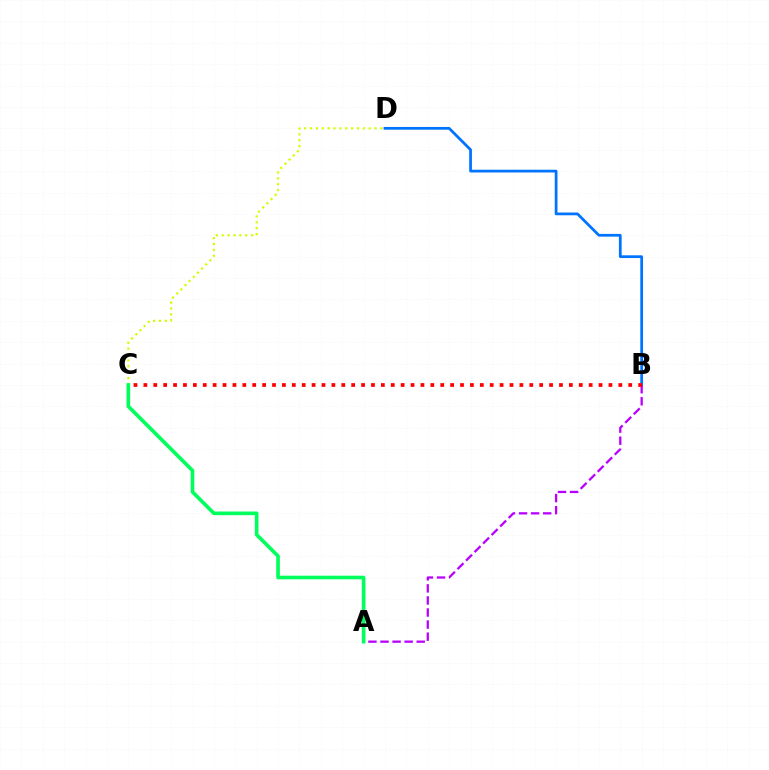{('B', 'D'): [{'color': '#0074ff', 'line_style': 'solid', 'thickness': 1.98}], ('C', 'D'): [{'color': '#d1ff00', 'line_style': 'dotted', 'thickness': 1.59}], ('A', 'B'): [{'color': '#b900ff', 'line_style': 'dashed', 'thickness': 1.64}], ('B', 'C'): [{'color': '#ff0000', 'line_style': 'dotted', 'thickness': 2.69}], ('A', 'C'): [{'color': '#00ff5c', 'line_style': 'solid', 'thickness': 2.62}]}